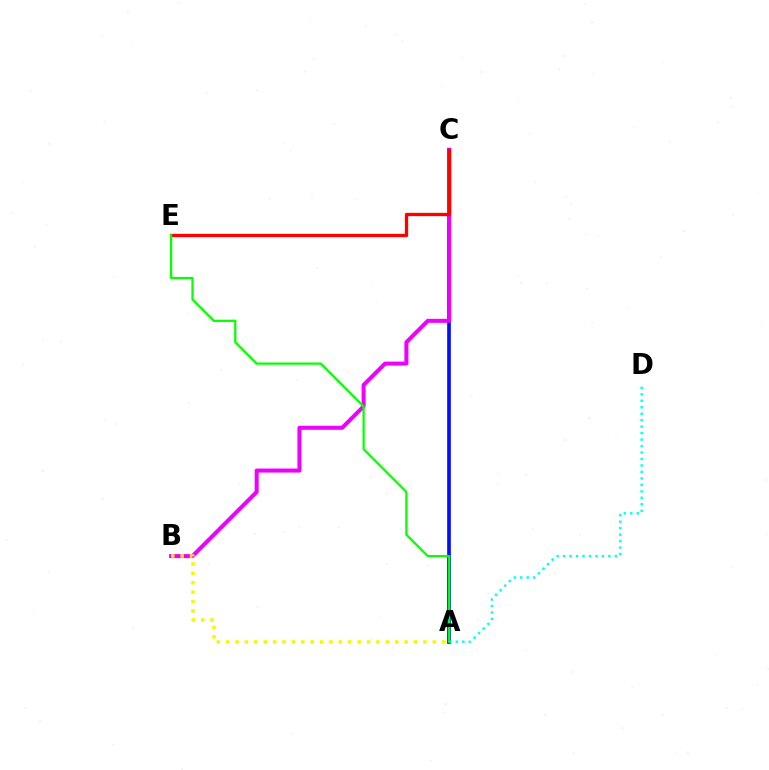{('A', 'C'): [{'color': '#0010ff', 'line_style': 'solid', 'thickness': 2.65}], ('B', 'C'): [{'color': '#ee00ff', 'line_style': 'solid', 'thickness': 2.89}], ('A', 'B'): [{'color': '#fcf500', 'line_style': 'dotted', 'thickness': 2.55}], ('C', 'E'): [{'color': '#ff0000', 'line_style': 'solid', 'thickness': 2.39}], ('A', 'D'): [{'color': '#00fff6', 'line_style': 'dotted', 'thickness': 1.76}], ('A', 'E'): [{'color': '#08ff00', 'line_style': 'solid', 'thickness': 1.62}]}